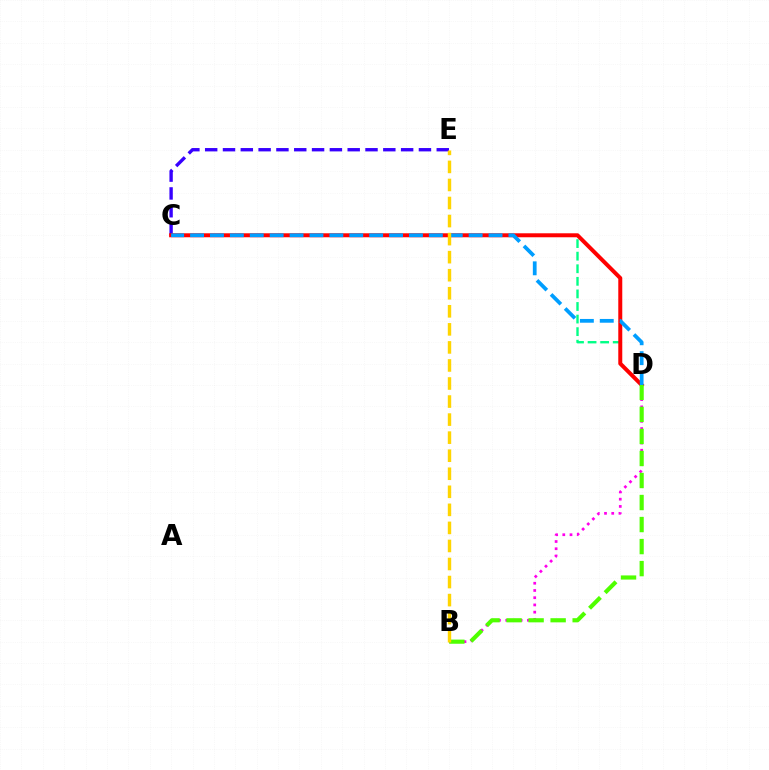{('C', 'E'): [{'color': '#3700ff', 'line_style': 'dashed', 'thickness': 2.42}], ('C', 'D'): [{'color': '#00ff86', 'line_style': 'dashed', 'thickness': 1.71}, {'color': '#ff0000', 'line_style': 'solid', 'thickness': 2.87}, {'color': '#009eff', 'line_style': 'dashed', 'thickness': 2.7}], ('B', 'D'): [{'color': '#ff00ed', 'line_style': 'dotted', 'thickness': 1.96}, {'color': '#4fff00', 'line_style': 'dashed', 'thickness': 2.99}], ('B', 'E'): [{'color': '#ffd500', 'line_style': 'dashed', 'thickness': 2.45}]}